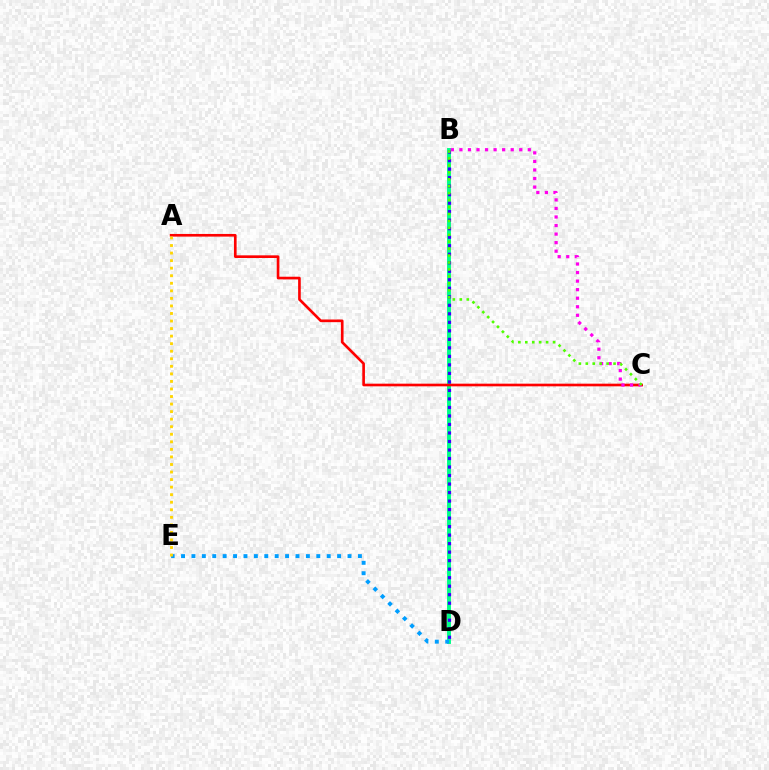{('B', 'D'): [{'color': '#00ff86', 'line_style': 'solid', 'thickness': 2.82}, {'color': '#3700ff', 'line_style': 'dotted', 'thickness': 2.31}], ('D', 'E'): [{'color': '#009eff', 'line_style': 'dotted', 'thickness': 2.83}], ('A', 'C'): [{'color': '#ff0000', 'line_style': 'solid', 'thickness': 1.91}], ('A', 'E'): [{'color': '#ffd500', 'line_style': 'dotted', 'thickness': 2.05}], ('B', 'C'): [{'color': '#ff00ed', 'line_style': 'dotted', 'thickness': 2.32}, {'color': '#4fff00', 'line_style': 'dotted', 'thickness': 1.88}]}